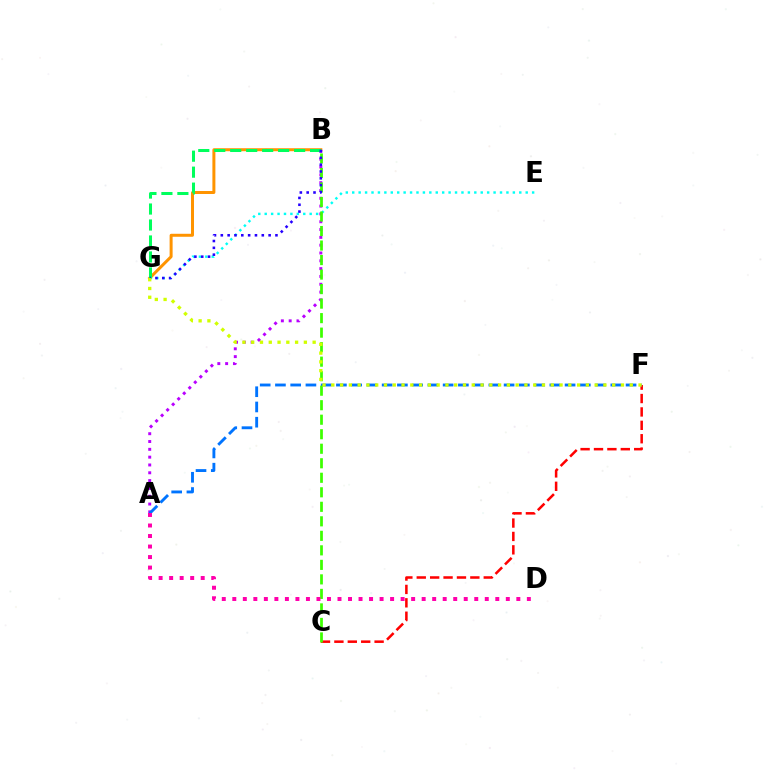{('A', 'B'): [{'color': '#b900ff', 'line_style': 'dotted', 'thickness': 2.12}], ('E', 'G'): [{'color': '#00fff6', 'line_style': 'dotted', 'thickness': 1.75}], ('B', 'G'): [{'color': '#ff9400', 'line_style': 'solid', 'thickness': 2.15}, {'color': '#00ff5c', 'line_style': 'dashed', 'thickness': 2.17}, {'color': '#2500ff', 'line_style': 'dotted', 'thickness': 1.86}], ('C', 'F'): [{'color': '#ff0000', 'line_style': 'dashed', 'thickness': 1.82}], ('A', 'F'): [{'color': '#0074ff', 'line_style': 'dashed', 'thickness': 2.07}], ('B', 'C'): [{'color': '#3dff00', 'line_style': 'dashed', 'thickness': 1.97}], ('A', 'D'): [{'color': '#ff00ac', 'line_style': 'dotted', 'thickness': 2.86}], ('F', 'G'): [{'color': '#d1ff00', 'line_style': 'dotted', 'thickness': 2.38}]}